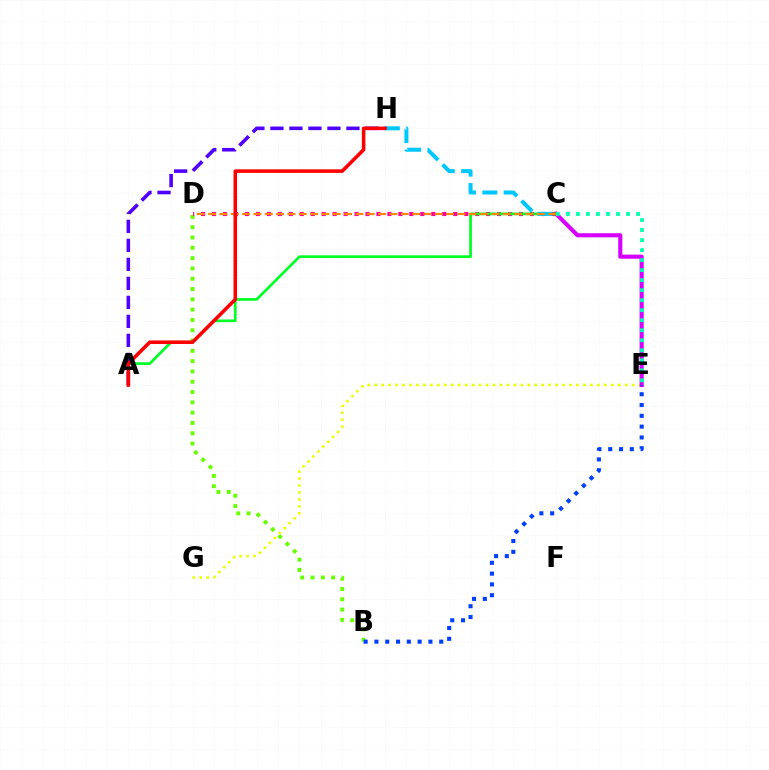{('B', 'D'): [{'color': '#66ff00', 'line_style': 'dotted', 'thickness': 2.8}], ('E', 'G'): [{'color': '#eeff00', 'line_style': 'dotted', 'thickness': 1.89}], ('C', 'E'): [{'color': '#d600ff', 'line_style': 'solid', 'thickness': 2.96}, {'color': '#00ffaf', 'line_style': 'dotted', 'thickness': 2.72}], ('C', 'D'): [{'color': '#ff00a0', 'line_style': 'dotted', 'thickness': 2.98}, {'color': '#ff8800', 'line_style': 'dashed', 'thickness': 1.54}], ('A', 'C'): [{'color': '#00ff27', 'line_style': 'solid', 'thickness': 1.95}], ('B', 'E'): [{'color': '#003fff', 'line_style': 'dotted', 'thickness': 2.93}], ('A', 'H'): [{'color': '#4f00ff', 'line_style': 'dashed', 'thickness': 2.58}, {'color': '#ff0000', 'line_style': 'solid', 'thickness': 2.57}], ('C', 'H'): [{'color': '#00c7ff', 'line_style': 'dashed', 'thickness': 2.89}]}